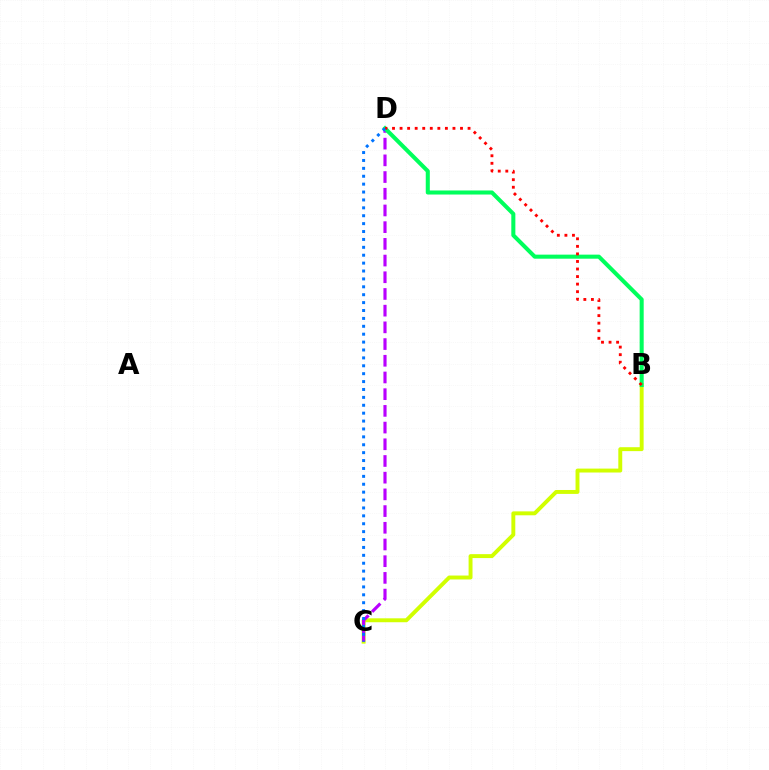{('B', 'C'): [{'color': '#d1ff00', 'line_style': 'solid', 'thickness': 2.82}], ('C', 'D'): [{'color': '#b900ff', 'line_style': 'dashed', 'thickness': 2.27}, {'color': '#0074ff', 'line_style': 'dotted', 'thickness': 2.15}], ('B', 'D'): [{'color': '#00ff5c', 'line_style': 'solid', 'thickness': 2.92}, {'color': '#ff0000', 'line_style': 'dotted', 'thickness': 2.05}]}